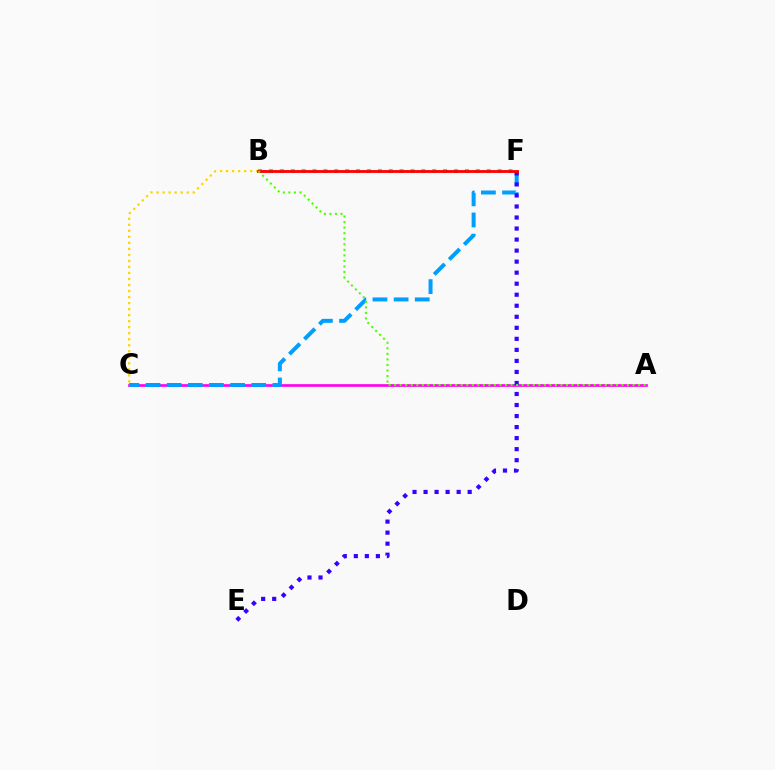{('A', 'C'): [{'color': '#ff00ed', 'line_style': 'solid', 'thickness': 1.92}], ('C', 'F'): [{'color': '#009eff', 'line_style': 'dashed', 'thickness': 2.87}], ('B', 'C'): [{'color': '#ffd500', 'line_style': 'dotted', 'thickness': 1.64}], ('E', 'F'): [{'color': '#3700ff', 'line_style': 'dotted', 'thickness': 3.0}], ('B', 'F'): [{'color': '#00ff86', 'line_style': 'dotted', 'thickness': 2.96}, {'color': '#ff0000', 'line_style': 'solid', 'thickness': 2.03}], ('A', 'B'): [{'color': '#4fff00', 'line_style': 'dotted', 'thickness': 1.51}]}